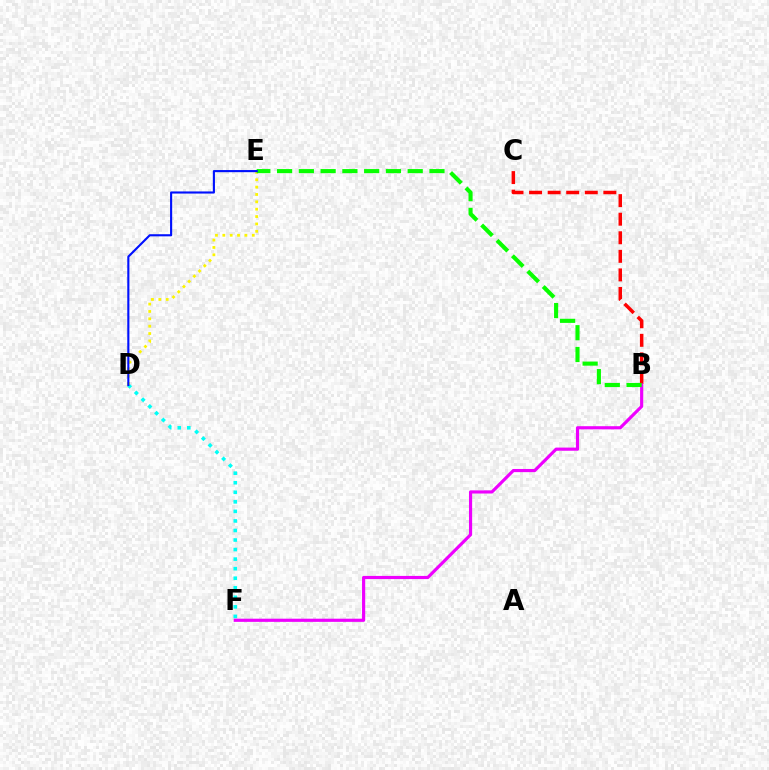{('B', 'C'): [{'color': '#ff0000', 'line_style': 'dashed', 'thickness': 2.52}], ('D', 'F'): [{'color': '#00fff6', 'line_style': 'dotted', 'thickness': 2.59}], ('D', 'E'): [{'color': '#fcf500', 'line_style': 'dotted', 'thickness': 2.0}, {'color': '#0010ff', 'line_style': 'solid', 'thickness': 1.53}], ('B', 'F'): [{'color': '#ee00ff', 'line_style': 'solid', 'thickness': 2.28}], ('B', 'E'): [{'color': '#08ff00', 'line_style': 'dashed', 'thickness': 2.96}]}